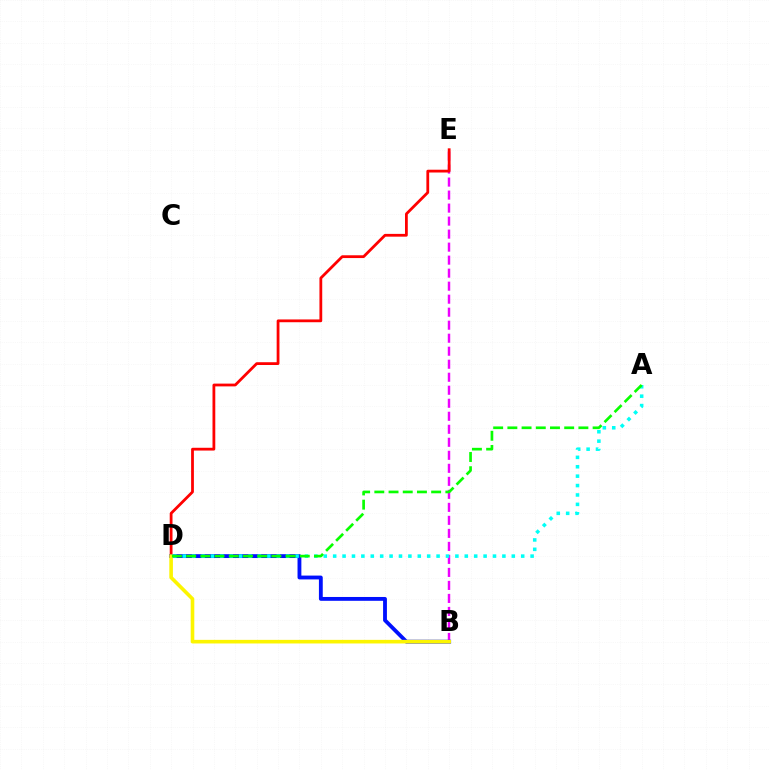{('B', 'E'): [{'color': '#ee00ff', 'line_style': 'dashed', 'thickness': 1.77}], ('D', 'E'): [{'color': '#ff0000', 'line_style': 'solid', 'thickness': 2.0}], ('B', 'D'): [{'color': '#0010ff', 'line_style': 'solid', 'thickness': 2.76}, {'color': '#fcf500', 'line_style': 'solid', 'thickness': 2.6}], ('A', 'D'): [{'color': '#00fff6', 'line_style': 'dotted', 'thickness': 2.55}, {'color': '#08ff00', 'line_style': 'dashed', 'thickness': 1.93}]}